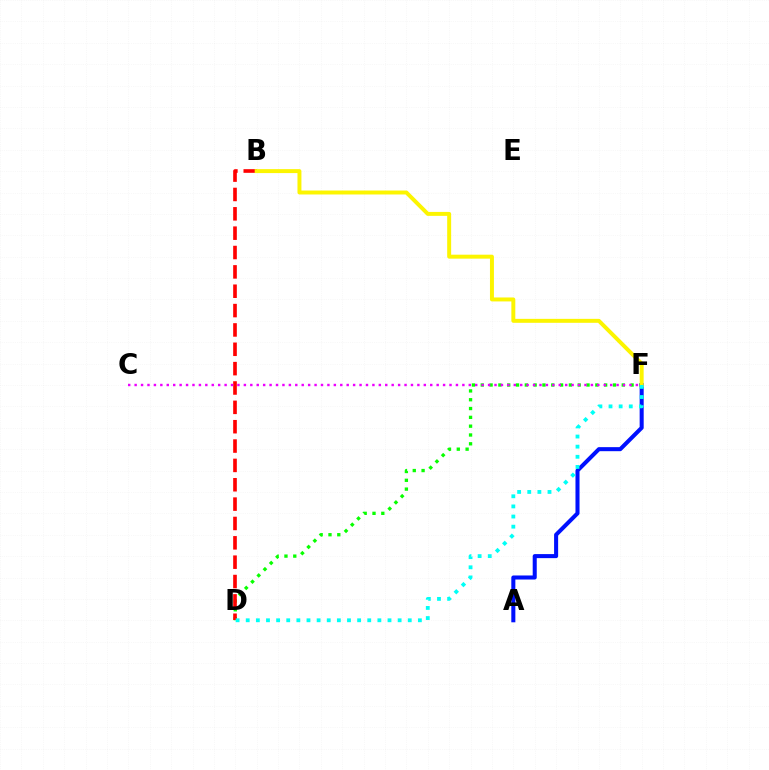{('D', 'F'): [{'color': '#08ff00', 'line_style': 'dotted', 'thickness': 2.39}, {'color': '#00fff6', 'line_style': 'dotted', 'thickness': 2.75}], ('B', 'D'): [{'color': '#ff0000', 'line_style': 'dashed', 'thickness': 2.63}], ('A', 'F'): [{'color': '#0010ff', 'line_style': 'solid', 'thickness': 2.91}], ('B', 'F'): [{'color': '#fcf500', 'line_style': 'solid', 'thickness': 2.85}], ('C', 'F'): [{'color': '#ee00ff', 'line_style': 'dotted', 'thickness': 1.75}]}